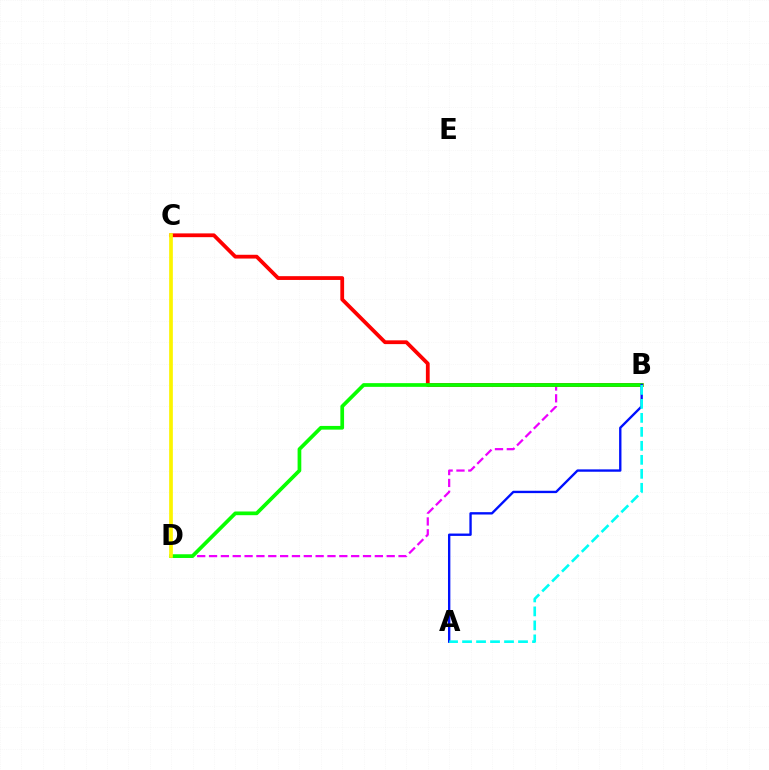{('B', 'D'): [{'color': '#ee00ff', 'line_style': 'dashed', 'thickness': 1.61}, {'color': '#08ff00', 'line_style': 'solid', 'thickness': 2.67}], ('B', 'C'): [{'color': '#ff0000', 'line_style': 'solid', 'thickness': 2.72}], ('A', 'B'): [{'color': '#0010ff', 'line_style': 'solid', 'thickness': 1.7}, {'color': '#00fff6', 'line_style': 'dashed', 'thickness': 1.9}], ('C', 'D'): [{'color': '#fcf500', 'line_style': 'solid', 'thickness': 2.66}]}